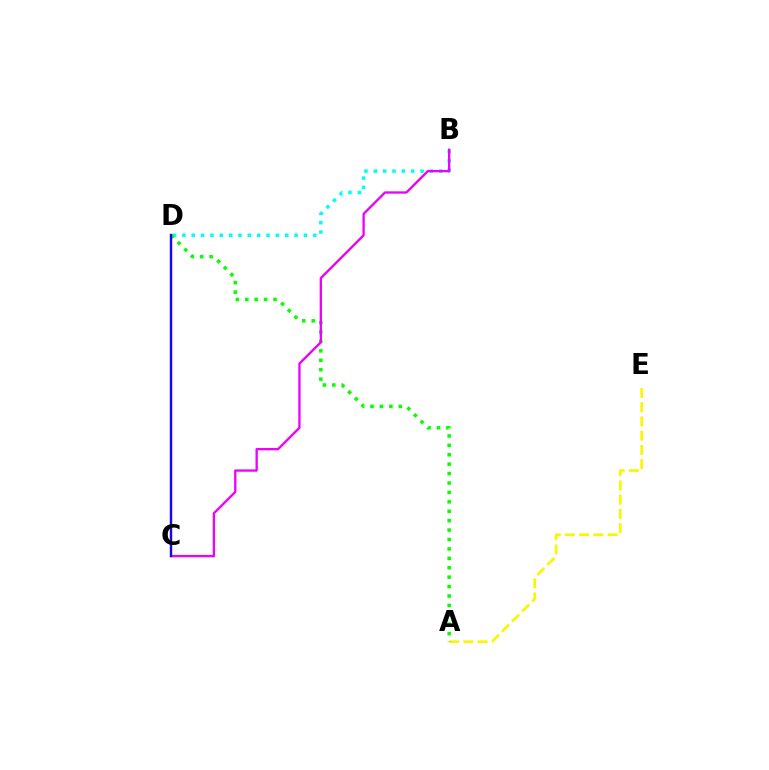{('B', 'D'): [{'color': '#00fff6', 'line_style': 'dotted', 'thickness': 2.54}], ('A', 'E'): [{'color': '#fcf500', 'line_style': 'dashed', 'thickness': 1.93}], ('A', 'D'): [{'color': '#08ff00', 'line_style': 'dotted', 'thickness': 2.56}], ('B', 'C'): [{'color': '#ee00ff', 'line_style': 'solid', 'thickness': 1.67}], ('C', 'D'): [{'color': '#ff0000', 'line_style': 'solid', 'thickness': 1.76}, {'color': '#0010ff', 'line_style': 'solid', 'thickness': 1.51}]}